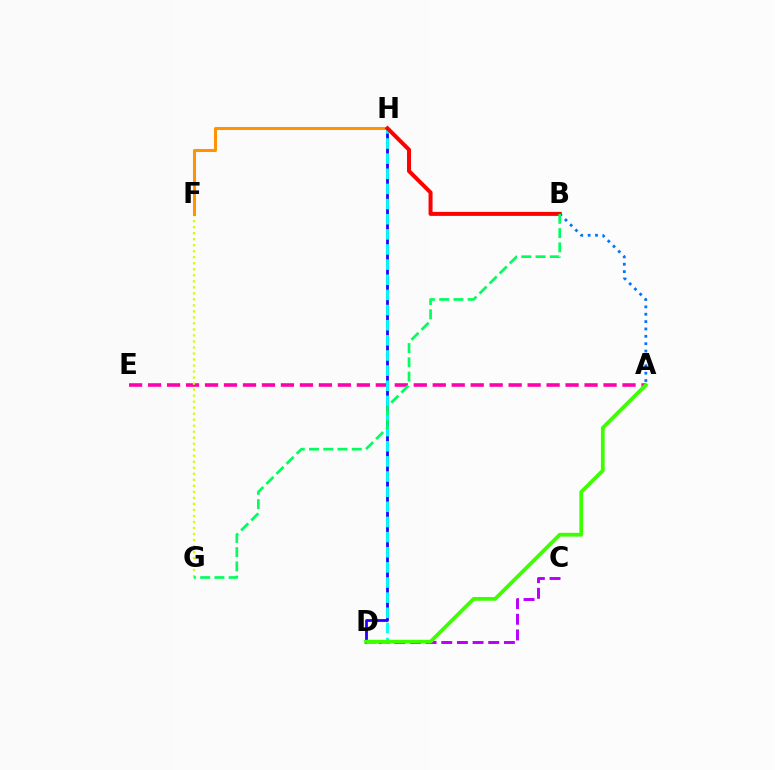{('A', 'E'): [{'color': '#ff00ac', 'line_style': 'dashed', 'thickness': 2.58}], ('A', 'B'): [{'color': '#0074ff', 'line_style': 'dotted', 'thickness': 2.0}], ('C', 'D'): [{'color': '#b900ff', 'line_style': 'dashed', 'thickness': 2.13}], ('D', 'H'): [{'color': '#2500ff', 'line_style': 'solid', 'thickness': 2.01}, {'color': '#00fff6', 'line_style': 'dashed', 'thickness': 2.06}], ('F', 'G'): [{'color': '#d1ff00', 'line_style': 'dotted', 'thickness': 1.63}], ('F', 'H'): [{'color': '#ff9400', 'line_style': 'solid', 'thickness': 2.18}], ('A', 'D'): [{'color': '#3dff00', 'line_style': 'solid', 'thickness': 2.7}], ('B', 'H'): [{'color': '#ff0000', 'line_style': 'solid', 'thickness': 2.88}], ('B', 'G'): [{'color': '#00ff5c', 'line_style': 'dashed', 'thickness': 1.94}]}